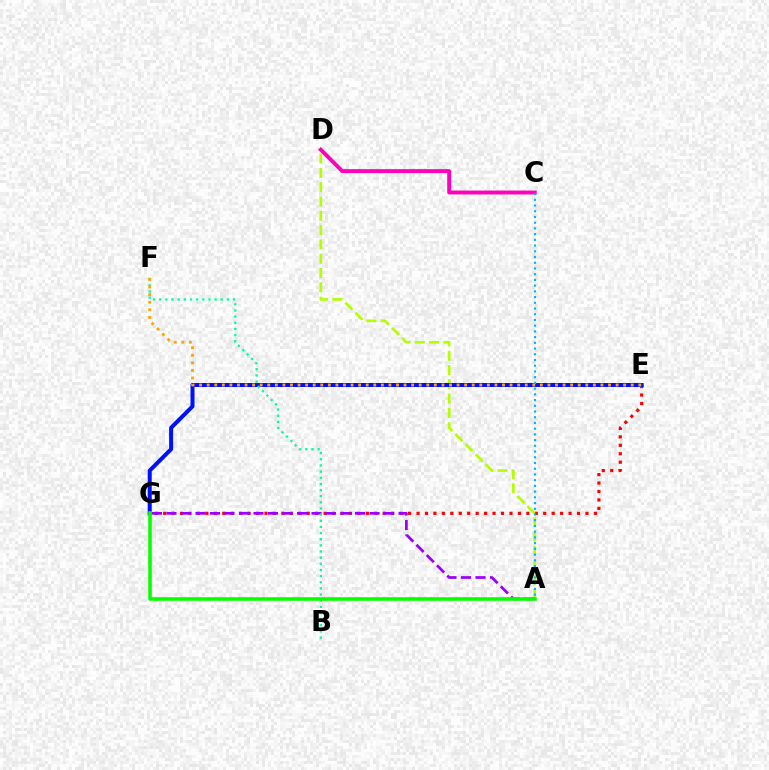{('E', 'G'): [{'color': '#ff0000', 'line_style': 'dotted', 'thickness': 2.29}, {'color': '#0010ff', 'line_style': 'solid', 'thickness': 2.89}], ('A', 'D'): [{'color': '#b3ff00', 'line_style': 'dashed', 'thickness': 1.94}], ('C', 'D'): [{'color': '#ff00bd', 'line_style': 'solid', 'thickness': 2.82}], ('A', 'G'): [{'color': '#9b00ff', 'line_style': 'dashed', 'thickness': 1.97}, {'color': '#08ff00', 'line_style': 'solid', 'thickness': 2.57}], ('B', 'F'): [{'color': '#00ff9d', 'line_style': 'dotted', 'thickness': 1.67}], ('A', 'C'): [{'color': '#00b5ff', 'line_style': 'dotted', 'thickness': 1.55}], ('E', 'F'): [{'color': '#ffa500', 'line_style': 'dotted', 'thickness': 2.06}]}